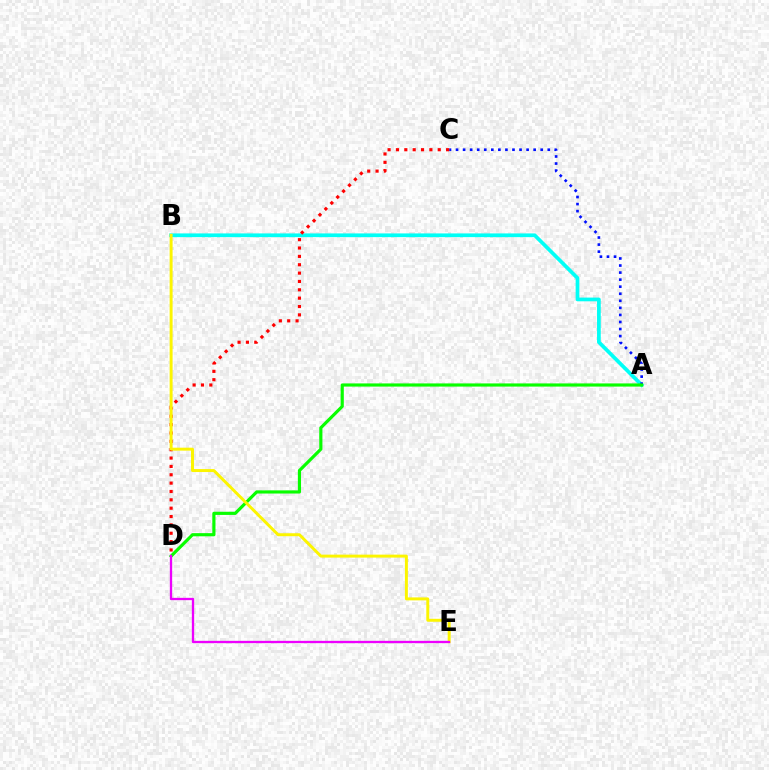{('A', 'B'): [{'color': '#00fff6', 'line_style': 'solid', 'thickness': 2.68}], ('A', 'C'): [{'color': '#0010ff', 'line_style': 'dotted', 'thickness': 1.92}], ('C', 'D'): [{'color': '#ff0000', 'line_style': 'dotted', 'thickness': 2.27}], ('A', 'D'): [{'color': '#08ff00', 'line_style': 'solid', 'thickness': 2.28}], ('B', 'E'): [{'color': '#fcf500', 'line_style': 'solid', 'thickness': 2.13}], ('D', 'E'): [{'color': '#ee00ff', 'line_style': 'solid', 'thickness': 1.67}]}